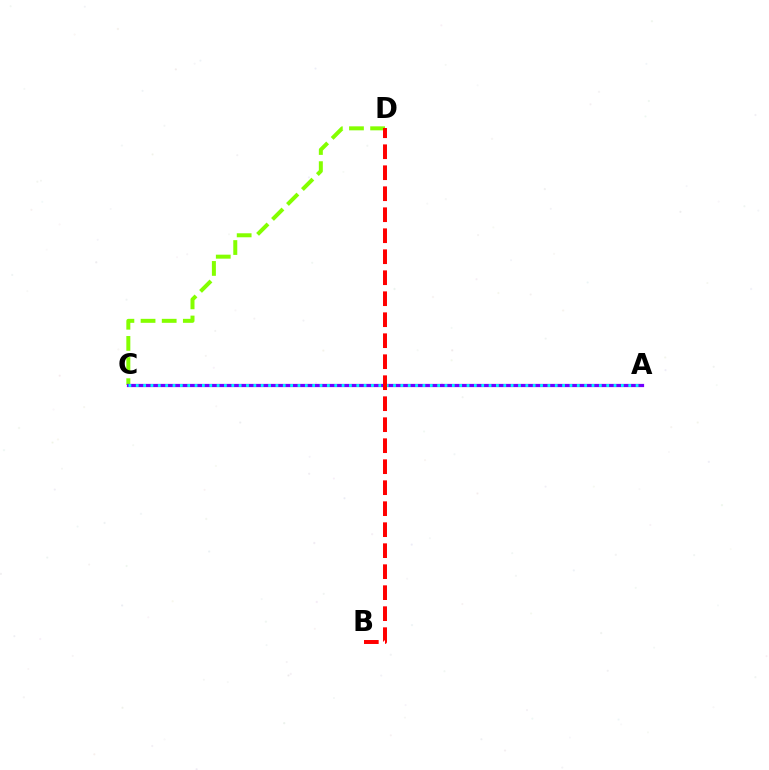{('C', 'D'): [{'color': '#84ff00', 'line_style': 'dashed', 'thickness': 2.87}], ('A', 'C'): [{'color': '#7200ff', 'line_style': 'solid', 'thickness': 2.32}, {'color': '#00fff6', 'line_style': 'dotted', 'thickness': 2.0}], ('B', 'D'): [{'color': '#ff0000', 'line_style': 'dashed', 'thickness': 2.85}]}